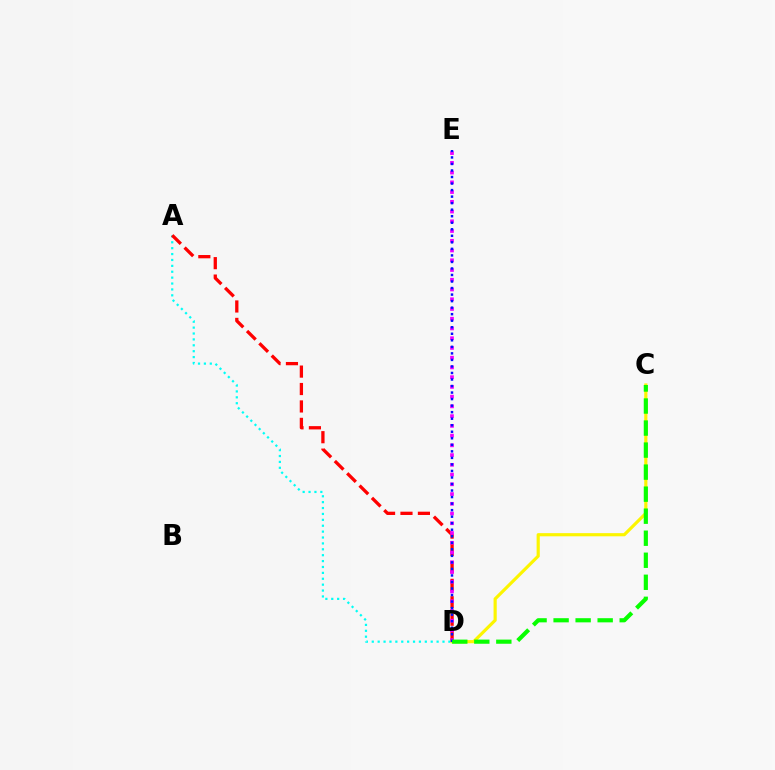{('A', 'D'): [{'color': '#00fff6', 'line_style': 'dotted', 'thickness': 1.6}, {'color': '#ff0000', 'line_style': 'dashed', 'thickness': 2.37}], ('D', 'E'): [{'color': '#ee00ff', 'line_style': 'dotted', 'thickness': 2.65}, {'color': '#0010ff', 'line_style': 'dotted', 'thickness': 1.77}], ('C', 'D'): [{'color': '#fcf500', 'line_style': 'solid', 'thickness': 2.28}, {'color': '#08ff00', 'line_style': 'dashed', 'thickness': 2.99}]}